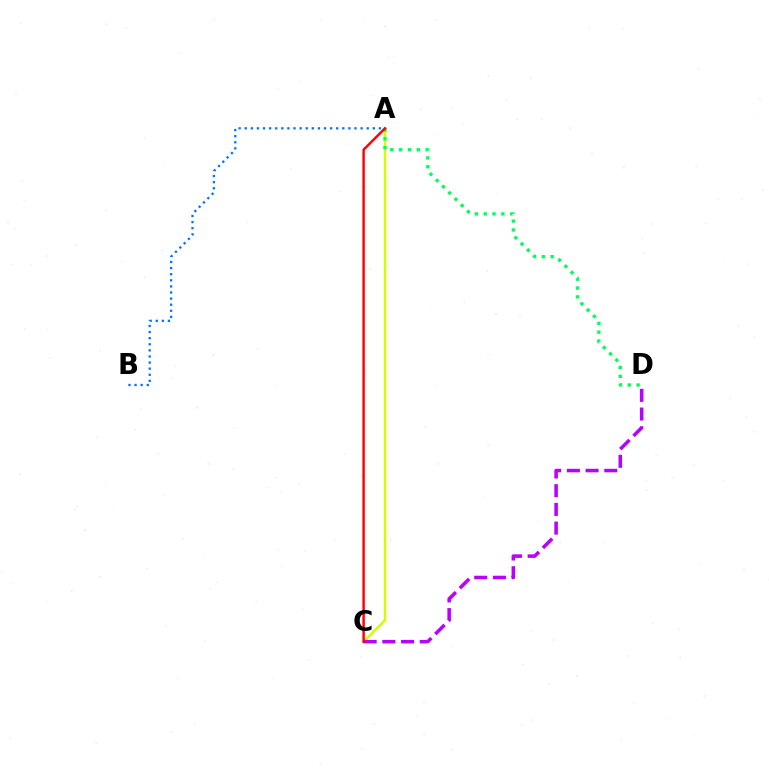{('A', 'C'): [{'color': '#d1ff00', 'line_style': 'solid', 'thickness': 1.79}, {'color': '#ff0000', 'line_style': 'solid', 'thickness': 1.75}], ('C', 'D'): [{'color': '#b900ff', 'line_style': 'dashed', 'thickness': 2.54}], ('A', 'D'): [{'color': '#00ff5c', 'line_style': 'dotted', 'thickness': 2.4}], ('A', 'B'): [{'color': '#0074ff', 'line_style': 'dotted', 'thickness': 1.66}]}